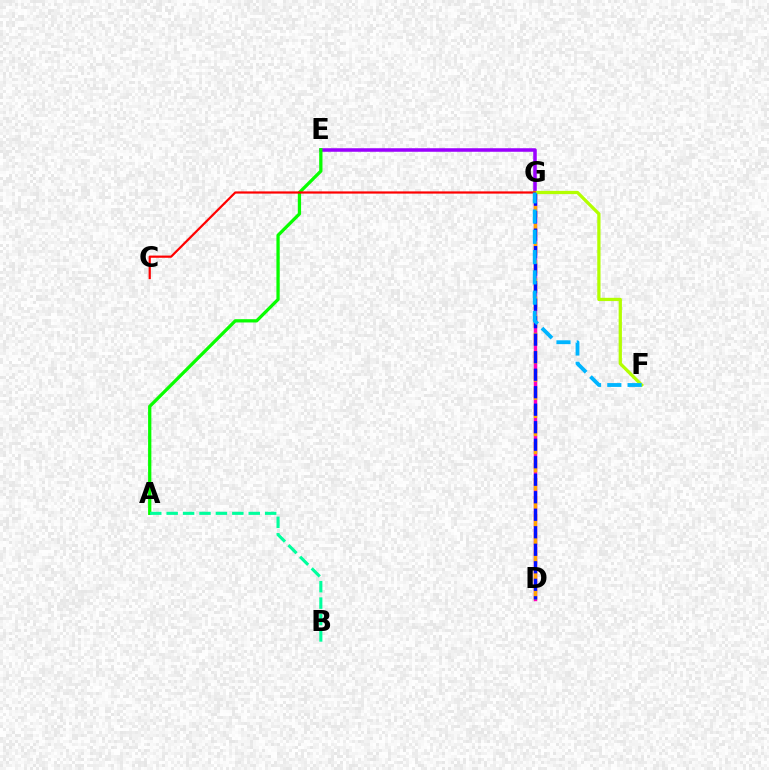{('E', 'G'): [{'color': '#9b00ff', 'line_style': 'solid', 'thickness': 2.54}], ('D', 'G'): [{'color': '#ff00bd', 'line_style': 'solid', 'thickness': 2.48}, {'color': '#ffa500', 'line_style': 'dashed', 'thickness': 2.47}, {'color': '#0010ff', 'line_style': 'dashed', 'thickness': 2.38}], ('A', 'E'): [{'color': '#08ff00', 'line_style': 'solid', 'thickness': 2.35}], ('A', 'B'): [{'color': '#00ff9d', 'line_style': 'dashed', 'thickness': 2.23}], ('F', 'G'): [{'color': '#b3ff00', 'line_style': 'solid', 'thickness': 2.34}, {'color': '#00b5ff', 'line_style': 'dashed', 'thickness': 2.75}], ('C', 'G'): [{'color': '#ff0000', 'line_style': 'solid', 'thickness': 1.59}]}